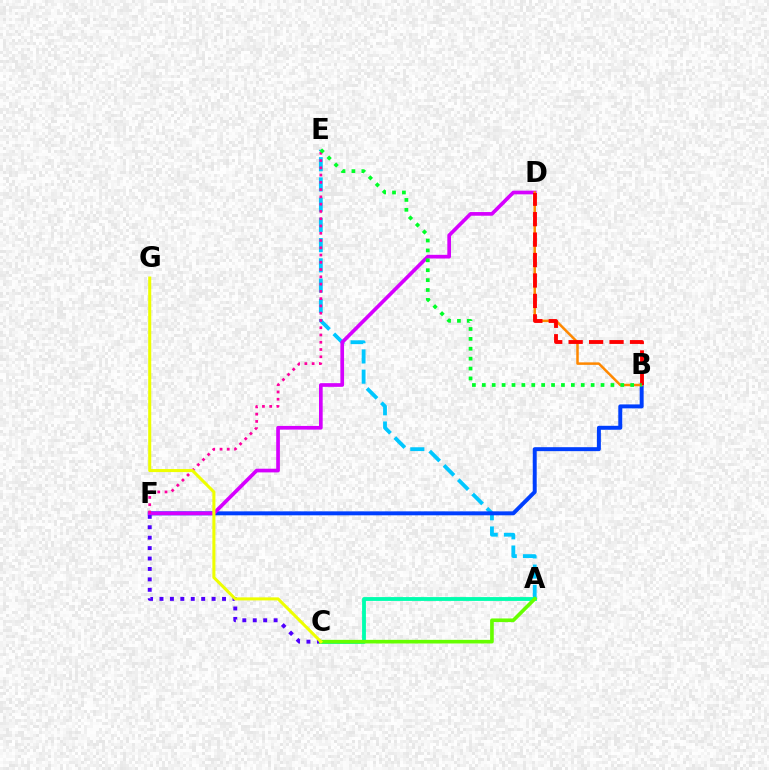{('A', 'E'): [{'color': '#00c7ff', 'line_style': 'dashed', 'thickness': 2.75}], ('C', 'F'): [{'color': '#4f00ff', 'line_style': 'dotted', 'thickness': 2.83}], ('A', 'C'): [{'color': '#00ffaf', 'line_style': 'solid', 'thickness': 2.76}, {'color': '#66ff00', 'line_style': 'solid', 'thickness': 2.62}], ('B', 'F'): [{'color': '#003fff', 'line_style': 'solid', 'thickness': 2.85}], ('D', 'F'): [{'color': '#d600ff', 'line_style': 'solid', 'thickness': 2.65}], ('E', 'F'): [{'color': '#ff00a0', 'line_style': 'dotted', 'thickness': 1.97}], ('B', 'D'): [{'color': '#ff8800', 'line_style': 'solid', 'thickness': 1.8}, {'color': '#ff0000', 'line_style': 'dashed', 'thickness': 2.78}], ('C', 'G'): [{'color': '#eeff00', 'line_style': 'solid', 'thickness': 2.19}], ('B', 'E'): [{'color': '#00ff27', 'line_style': 'dotted', 'thickness': 2.69}]}